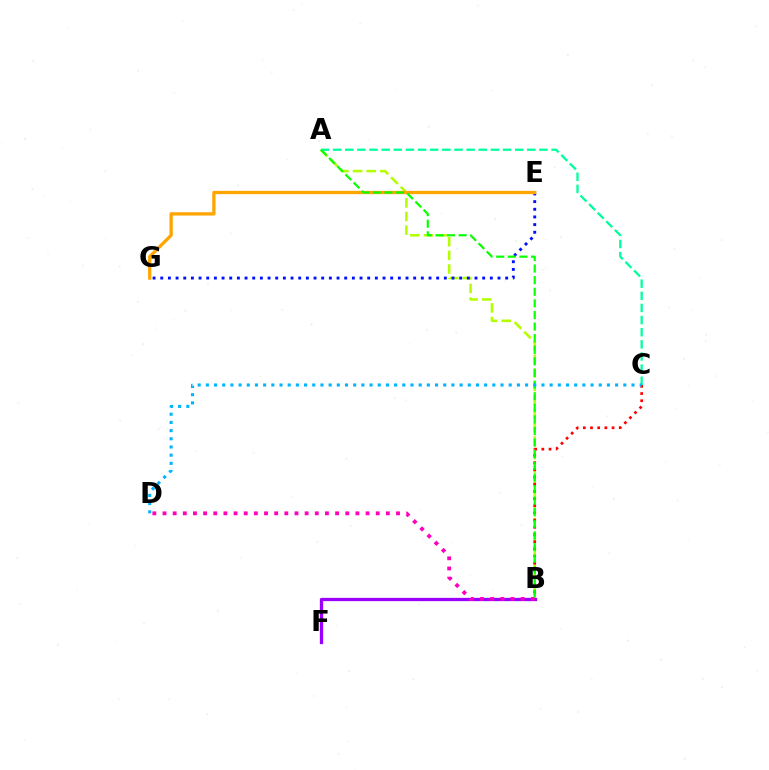{('A', 'B'): [{'color': '#b3ff00', 'line_style': 'dashed', 'thickness': 1.85}, {'color': '#08ff00', 'line_style': 'dashed', 'thickness': 1.58}], ('B', 'C'): [{'color': '#ff0000', 'line_style': 'dotted', 'thickness': 1.95}], ('E', 'G'): [{'color': '#0010ff', 'line_style': 'dotted', 'thickness': 2.08}, {'color': '#ffa500', 'line_style': 'solid', 'thickness': 2.37}], ('B', 'F'): [{'color': '#9b00ff', 'line_style': 'solid', 'thickness': 2.36}], ('A', 'C'): [{'color': '#00ff9d', 'line_style': 'dashed', 'thickness': 1.65}], ('B', 'D'): [{'color': '#ff00bd', 'line_style': 'dotted', 'thickness': 2.76}], ('C', 'D'): [{'color': '#00b5ff', 'line_style': 'dotted', 'thickness': 2.22}]}